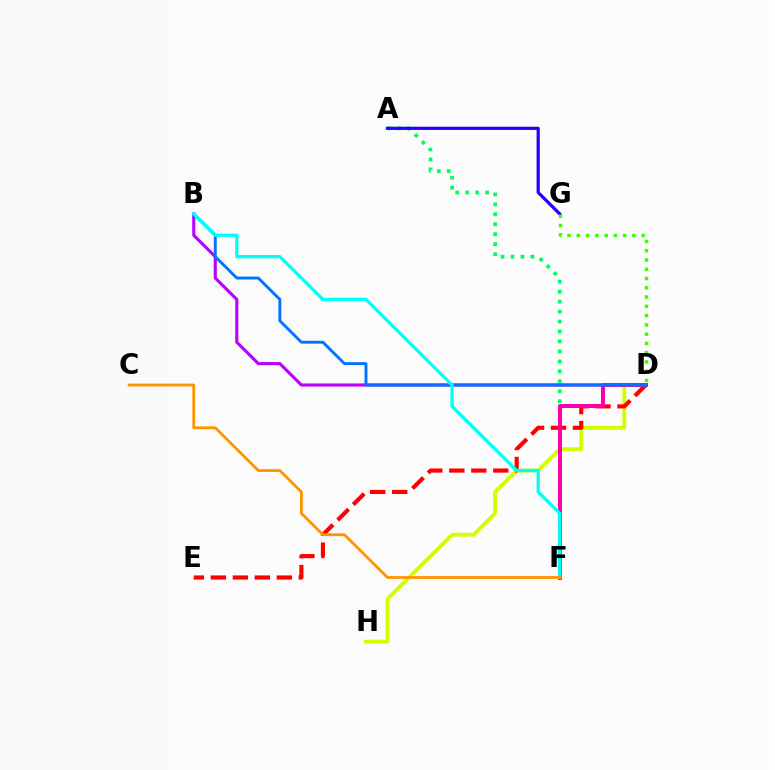{('B', 'D'): [{'color': '#b900ff', 'line_style': 'solid', 'thickness': 2.23}, {'color': '#0074ff', 'line_style': 'solid', 'thickness': 2.08}], ('D', 'H'): [{'color': '#d1ff00', 'line_style': 'solid', 'thickness': 2.77}], ('D', 'E'): [{'color': '#ff0000', 'line_style': 'dashed', 'thickness': 2.99}], ('A', 'F'): [{'color': '#00ff5c', 'line_style': 'dotted', 'thickness': 2.7}], ('A', 'G'): [{'color': '#2500ff', 'line_style': 'solid', 'thickness': 2.31}], ('D', 'F'): [{'color': '#ff00ac', 'line_style': 'solid', 'thickness': 2.87}], ('D', 'G'): [{'color': '#3dff00', 'line_style': 'dotted', 'thickness': 2.52}], ('B', 'F'): [{'color': '#00fff6', 'line_style': 'solid', 'thickness': 2.37}], ('C', 'F'): [{'color': '#ff9400', 'line_style': 'solid', 'thickness': 2.02}]}